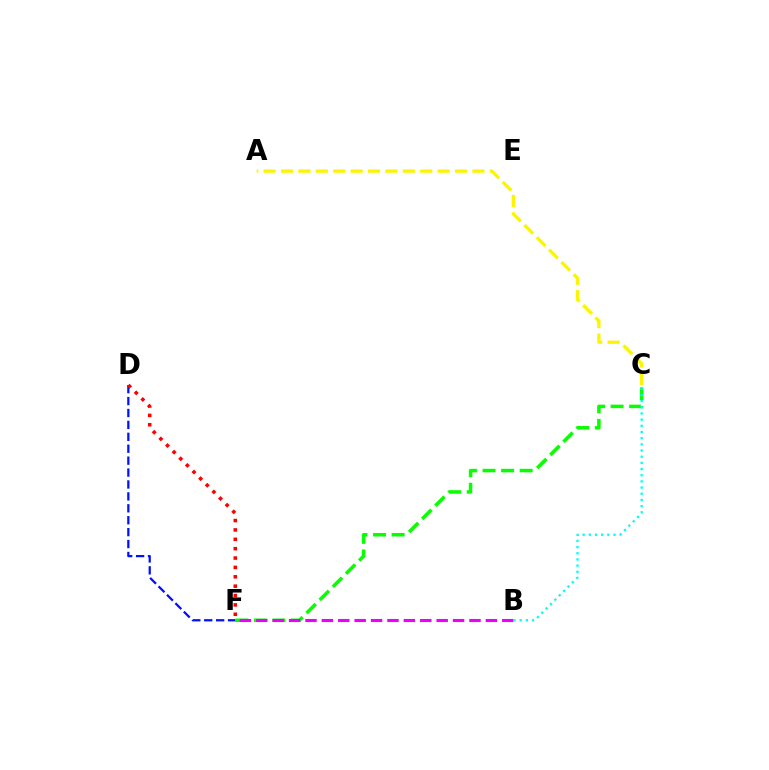{('A', 'C'): [{'color': '#fcf500', 'line_style': 'dashed', 'thickness': 2.36}], ('C', 'F'): [{'color': '#08ff00', 'line_style': 'dashed', 'thickness': 2.52}], ('B', 'F'): [{'color': '#ee00ff', 'line_style': 'dashed', 'thickness': 2.23}], ('B', 'C'): [{'color': '#00fff6', 'line_style': 'dotted', 'thickness': 1.68}], ('D', 'F'): [{'color': '#0010ff', 'line_style': 'dashed', 'thickness': 1.62}, {'color': '#ff0000', 'line_style': 'dotted', 'thickness': 2.55}]}